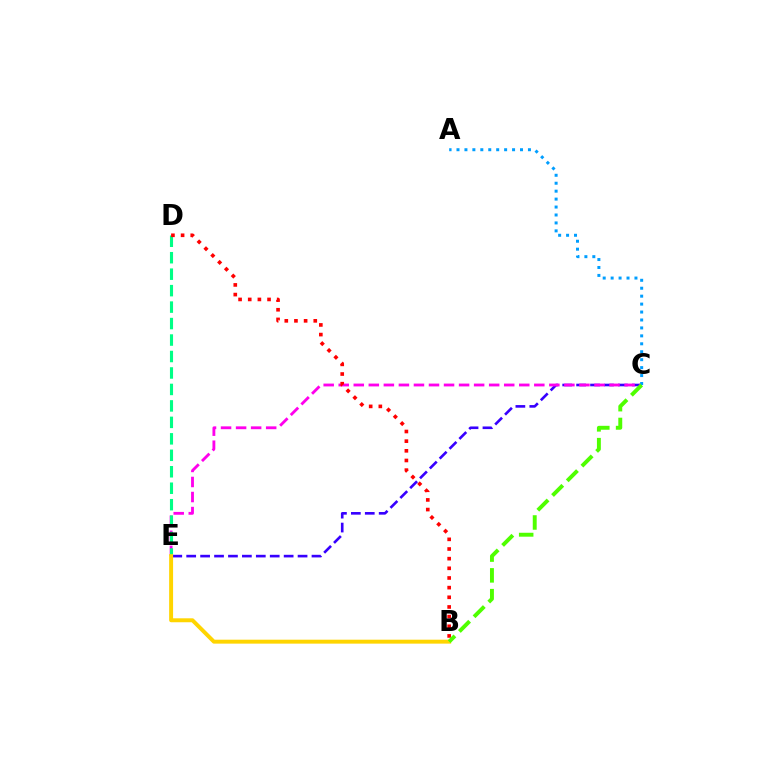{('C', 'E'): [{'color': '#3700ff', 'line_style': 'dashed', 'thickness': 1.89}, {'color': '#ff00ed', 'line_style': 'dashed', 'thickness': 2.04}], ('A', 'C'): [{'color': '#009eff', 'line_style': 'dotted', 'thickness': 2.16}], ('D', 'E'): [{'color': '#00ff86', 'line_style': 'dashed', 'thickness': 2.24}], ('B', 'D'): [{'color': '#ff0000', 'line_style': 'dotted', 'thickness': 2.62}], ('B', 'E'): [{'color': '#ffd500', 'line_style': 'solid', 'thickness': 2.84}], ('B', 'C'): [{'color': '#4fff00', 'line_style': 'dashed', 'thickness': 2.82}]}